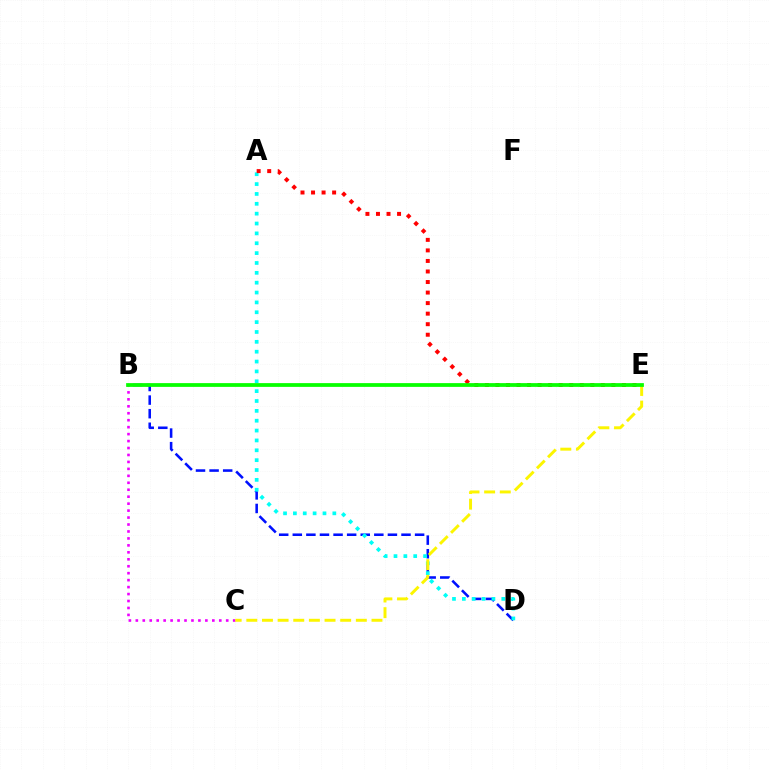{('B', 'C'): [{'color': '#ee00ff', 'line_style': 'dotted', 'thickness': 1.89}], ('B', 'D'): [{'color': '#0010ff', 'line_style': 'dashed', 'thickness': 1.85}], ('A', 'D'): [{'color': '#00fff6', 'line_style': 'dotted', 'thickness': 2.68}], ('A', 'E'): [{'color': '#ff0000', 'line_style': 'dotted', 'thickness': 2.86}], ('C', 'E'): [{'color': '#fcf500', 'line_style': 'dashed', 'thickness': 2.13}], ('B', 'E'): [{'color': '#08ff00', 'line_style': 'solid', 'thickness': 2.71}]}